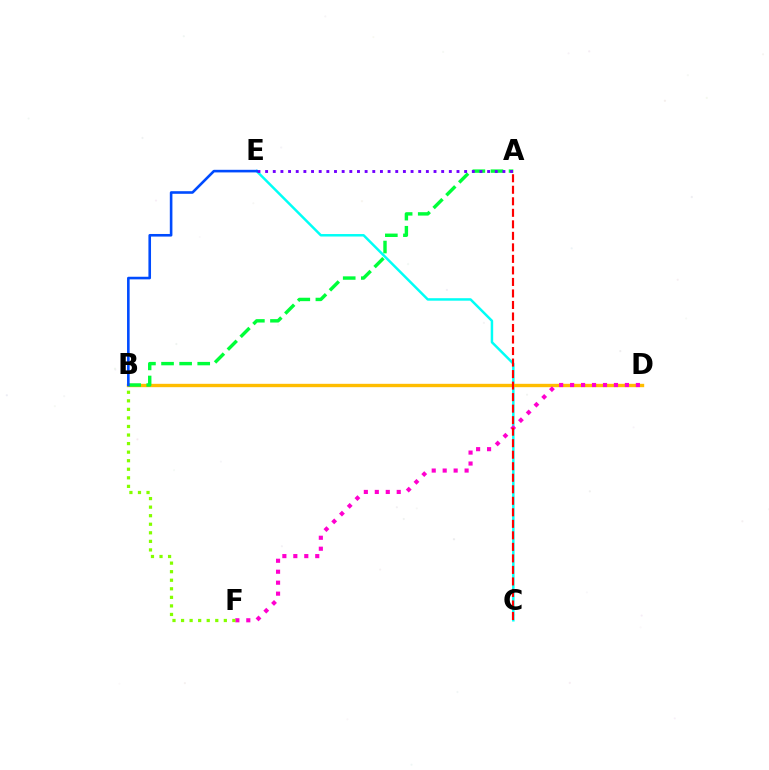{('C', 'E'): [{'color': '#00fff6', 'line_style': 'solid', 'thickness': 1.79}], ('B', 'D'): [{'color': '#ffbd00', 'line_style': 'solid', 'thickness': 2.42}], ('D', 'F'): [{'color': '#ff00cf', 'line_style': 'dotted', 'thickness': 2.98}], ('A', 'C'): [{'color': '#ff0000', 'line_style': 'dashed', 'thickness': 1.56}], ('A', 'B'): [{'color': '#00ff39', 'line_style': 'dashed', 'thickness': 2.46}], ('B', 'F'): [{'color': '#84ff00', 'line_style': 'dotted', 'thickness': 2.32}], ('A', 'E'): [{'color': '#7200ff', 'line_style': 'dotted', 'thickness': 2.08}], ('B', 'E'): [{'color': '#004bff', 'line_style': 'solid', 'thickness': 1.87}]}